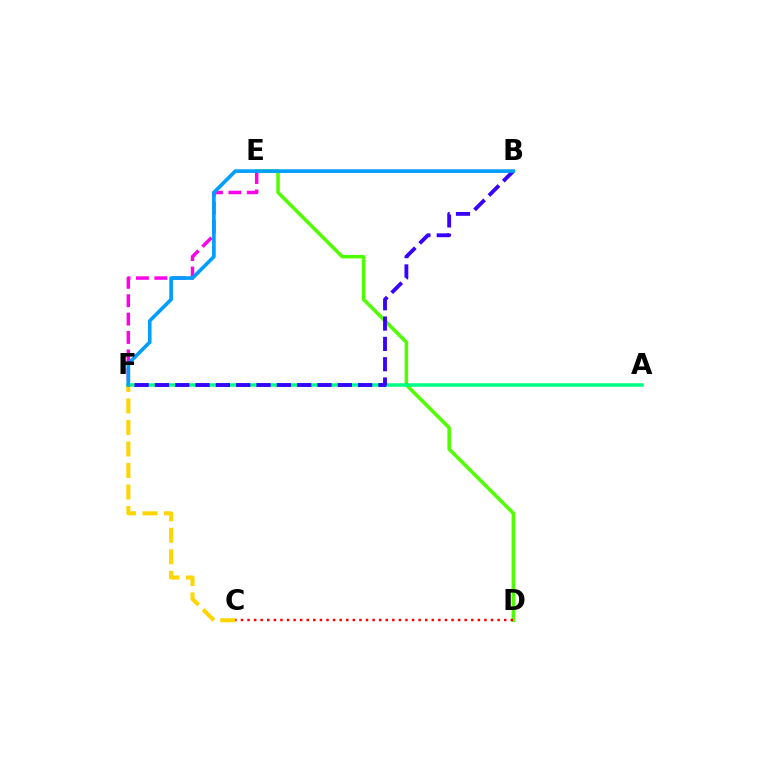{('D', 'E'): [{'color': '#4fff00', 'line_style': 'solid', 'thickness': 2.54}], ('E', 'F'): [{'color': '#ff00ed', 'line_style': 'dashed', 'thickness': 2.5}], ('A', 'F'): [{'color': '#00ff86', 'line_style': 'solid', 'thickness': 2.54}], ('C', 'D'): [{'color': '#ff0000', 'line_style': 'dotted', 'thickness': 1.79}], ('C', 'F'): [{'color': '#ffd500', 'line_style': 'dashed', 'thickness': 2.92}], ('B', 'F'): [{'color': '#3700ff', 'line_style': 'dashed', 'thickness': 2.76}, {'color': '#009eff', 'line_style': 'solid', 'thickness': 2.62}]}